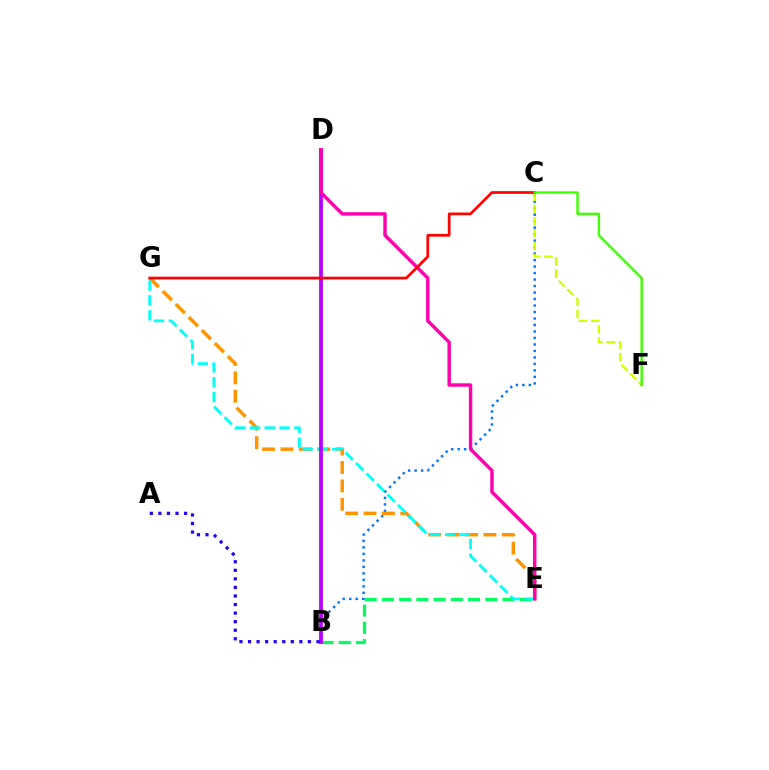{('B', 'E'): [{'color': '#00ff5c', 'line_style': 'dashed', 'thickness': 2.34}], ('B', 'C'): [{'color': '#0074ff', 'line_style': 'dotted', 'thickness': 1.76}], ('E', 'G'): [{'color': '#ff9400', 'line_style': 'dashed', 'thickness': 2.5}, {'color': '#00fff6', 'line_style': 'dashed', 'thickness': 2.01}], ('B', 'D'): [{'color': '#b900ff', 'line_style': 'solid', 'thickness': 2.72}], ('C', 'F'): [{'color': '#d1ff00', 'line_style': 'dashed', 'thickness': 1.67}, {'color': '#3dff00', 'line_style': 'solid', 'thickness': 1.74}], ('D', 'E'): [{'color': '#ff00ac', 'line_style': 'solid', 'thickness': 2.46}], ('A', 'B'): [{'color': '#2500ff', 'line_style': 'dotted', 'thickness': 2.33}], ('C', 'G'): [{'color': '#ff0000', 'line_style': 'solid', 'thickness': 1.96}]}